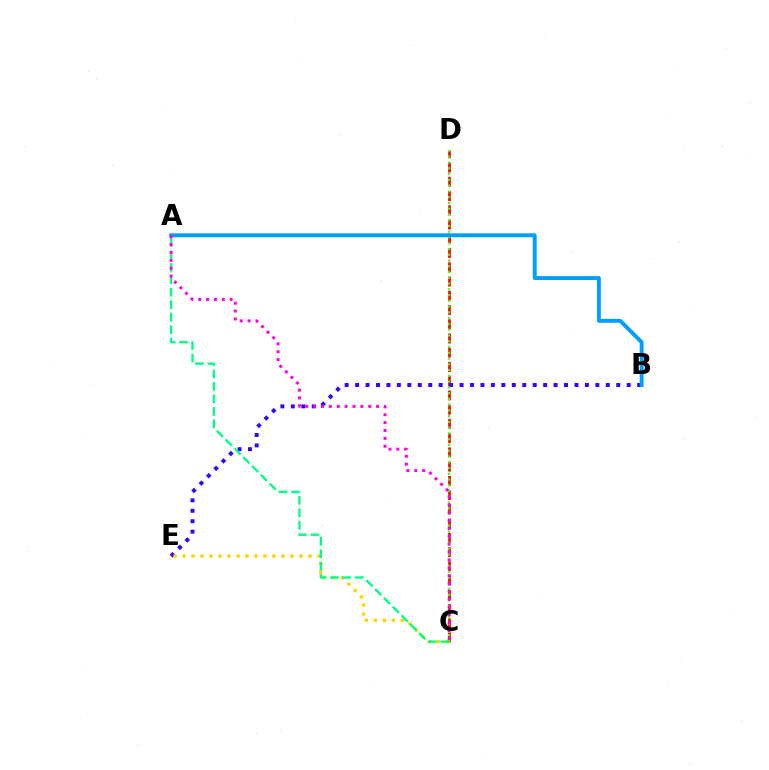{('C', 'D'): [{'color': '#ff0000', 'line_style': 'dashed', 'thickness': 1.93}, {'color': '#4fff00', 'line_style': 'dotted', 'thickness': 1.57}], ('B', 'E'): [{'color': '#3700ff', 'line_style': 'dotted', 'thickness': 2.84}], ('C', 'E'): [{'color': '#ffd500', 'line_style': 'dotted', 'thickness': 2.44}], ('A', 'C'): [{'color': '#00ff86', 'line_style': 'dashed', 'thickness': 1.69}, {'color': '#ff00ed', 'line_style': 'dotted', 'thickness': 2.14}], ('A', 'B'): [{'color': '#009eff', 'line_style': 'solid', 'thickness': 2.82}]}